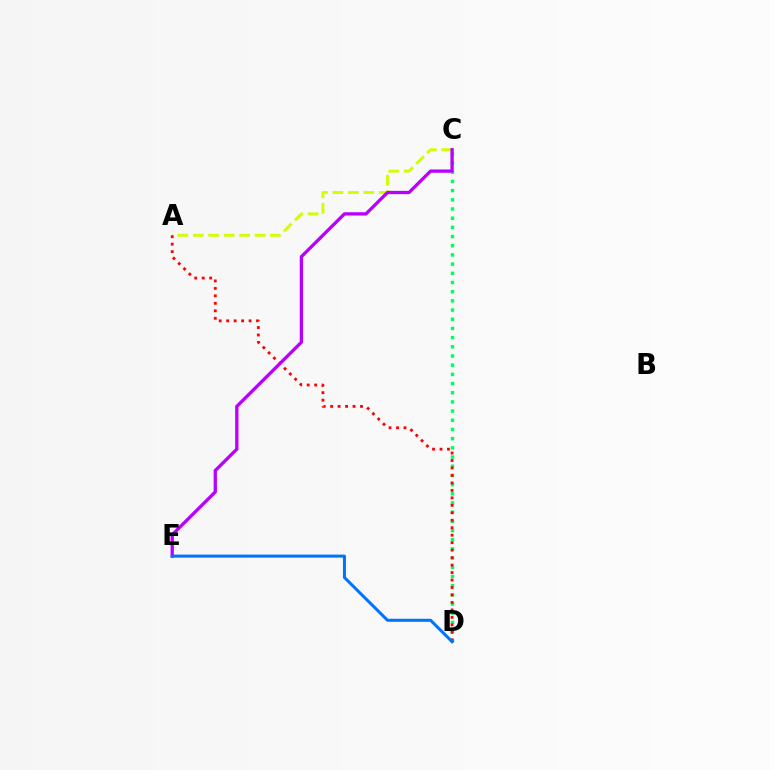{('A', 'C'): [{'color': '#d1ff00', 'line_style': 'dashed', 'thickness': 2.1}], ('C', 'D'): [{'color': '#00ff5c', 'line_style': 'dotted', 'thickness': 2.5}], ('A', 'D'): [{'color': '#ff0000', 'line_style': 'dotted', 'thickness': 2.03}], ('C', 'E'): [{'color': '#b900ff', 'line_style': 'solid', 'thickness': 2.37}], ('D', 'E'): [{'color': '#0074ff', 'line_style': 'solid', 'thickness': 2.18}]}